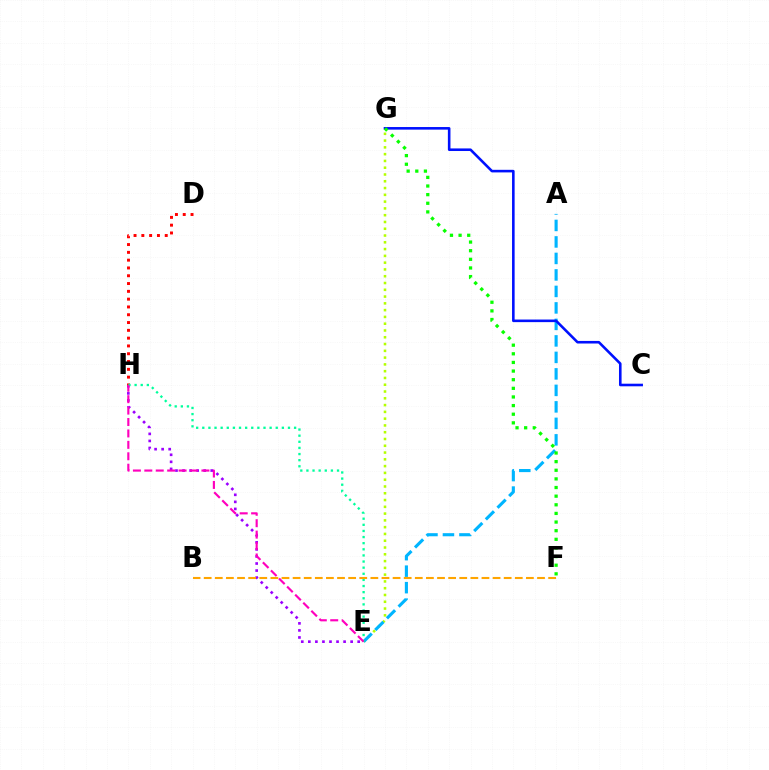{('E', 'H'): [{'color': '#9b00ff', 'line_style': 'dotted', 'thickness': 1.92}, {'color': '#00ff9d', 'line_style': 'dotted', 'thickness': 1.66}, {'color': '#ff00bd', 'line_style': 'dashed', 'thickness': 1.55}], ('E', 'G'): [{'color': '#b3ff00', 'line_style': 'dotted', 'thickness': 1.84}], ('D', 'H'): [{'color': '#ff0000', 'line_style': 'dotted', 'thickness': 2.12}], ('A', 'E'): [{'color': '#00b5ff', 'line_style': 'dashed', 'thickness': 2.24}], ('C', 'G'): [{'color': '#0010ff', 'line_style': 'solid', 'thickness': 1.86}], ('B', 'F'): [{'color': '#ffa500', 'line_style': 'dashed', 'thickness': 1.51}], ('F', 'G'): [{'color': '#08ff00', 'line_style': 'dotted', 'thickness': 2.34}]}